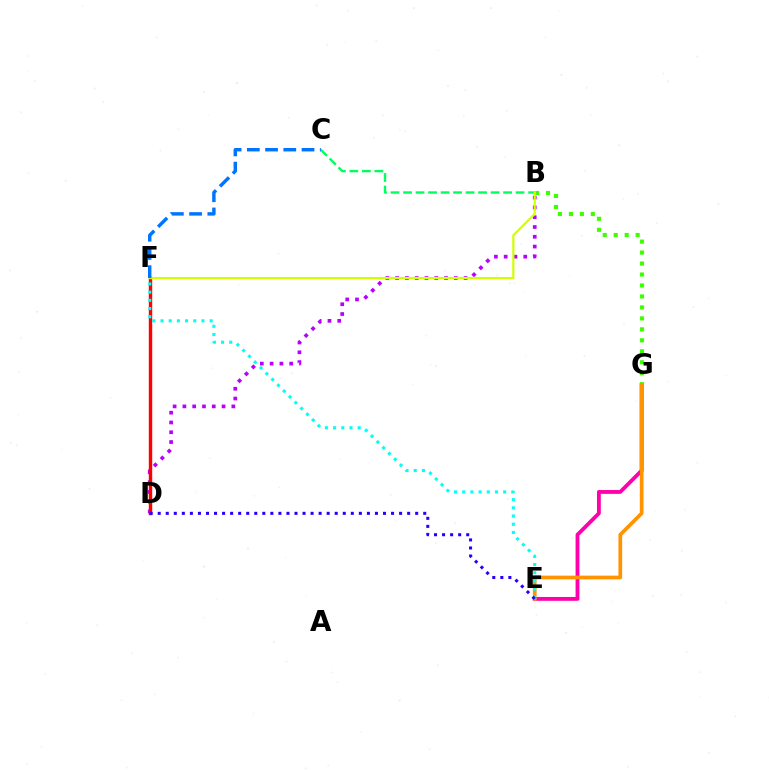{('E', 'G'): [{'color': '#ff00ac', 'line_style': 'solid', 'thickness': 2.77}, {'color': '#ff9400', 'line_style': 'solid', 'thickness': 2.67}], ('B', 'G'): [{'color': '#3dff00', 'line_style': 'dotted', 'thickness': 2.98}], ('B', 'D'): [{'color': '#b900ff', 'line_style': 'dotted', 'thickness': 2.66}], ('B', 'C'): [{'color': '#00ff5c', 'line_style': 'dashed', 'thickness': 1.7}], ('D', 'F'): [{'color': '#ff0000', 'line_style': 'solid', 'thickness': 2.45}], ('B', 'F'): [{'color': '#d1ff00', 'line_style': 'solid', 'thickness': 1.59}], ('E', 'F'): [{'color': '#00fff6', 'line_style': 'dotted', 'thickness': 2.23}], ('C', 'F'): [{'color': '#0074ff', 'line_style': 'dashed', 'thickness': 2.48}], ('D', 'E'): [{'color': '#2500ff', 'line_style': 'dotted', 'thickness': 2.19}]}